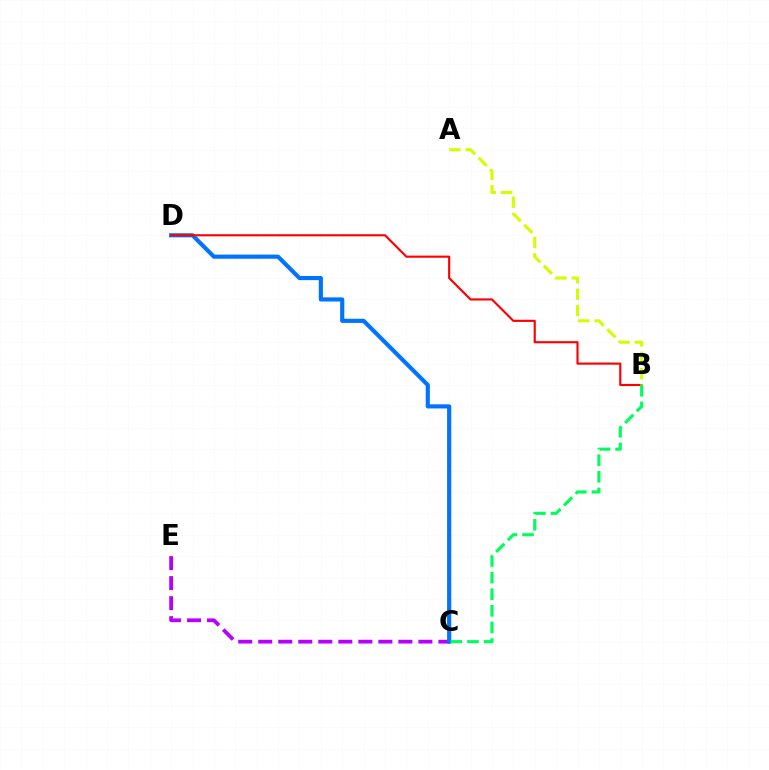{('C', 'E'): [{'color': '#b900ff', 'line_style': 'dashed', 'thickness': 2.72}], ('C', 'D'): [{'color': '#0074ff', 'line_style': 'solid', 'thickness': 2.98}], ('B', 'D'): [{'color': '#ff0000', 'line_style': 'solid', 'thickness': 1.54}], ('B', 'C'): [{'color': '#00ff5c', 'line_style': 'dashed', 'thickness': 2.26}], ('A', 'B'): [{'color': '#d1ff00', 'line_style': 'dashed', 'thickness': 2.23}]}